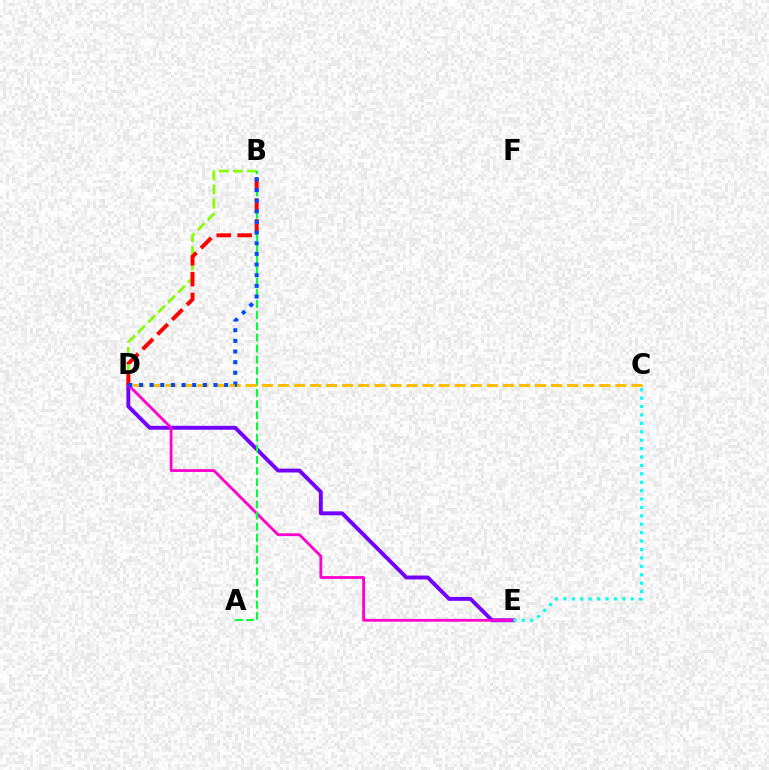{('D', 'E'): [{'color': '#7200ff', 'line_style': 'solid', 'thickness': 2.8}, {'color': '#ff00cf', 'line_style': 'solid', 'thickness': 2.01}], ('B', 'D'): [{'color': '#84ff00', 'line_style': 'dashed', 'thickness': 1.92}, {'color': '#ff0000', 'line_style': 'dashed', 'thickness': 2.83}, {'color': '#004bff', 'line_style': 'dotted', 'thickness': 2.89}], ('A', 'B'): [{'color': '#00ff39', 'line_style': 'dashed', 'thickness': 1.51}], ('C', 'E'): [{'color': '#00fff6', 'line_style': 'dotted', 'thickness': 2.28}], ('C', 'D'): [{'color': '#ffbd00', 'line_style': 'dashed', 'thickness': 2.18}]}